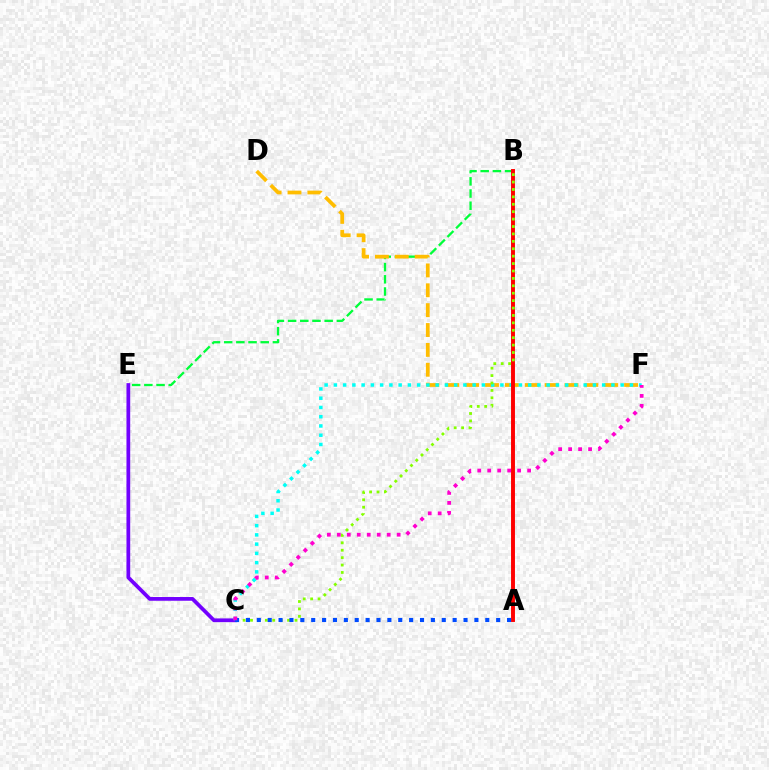{('B', 'E'): [{'color': '#00ff39', 'line_style': 'dashed', 'thickness': 1.66}], ('D', 'F'): [{'color': '#ffbd00', 'line_style': 'dashed', 'thickness': 2.7}], ('C', 'E'): [{'color': '#7200ff', 'line_style': 'solid', 'thickness': 2.69}], ('C', 'F'): [{'color': '#00fff6', 'line_style': 'dotted', 'thickness': 2.51}, {'color': '#ff00cf', 'line_style': 'dotted', 'thickness': 2.71}], ('A', 'B'): [{'color': '#ff0000', 'line_style': 'solid', 'thickness': 2.82}], ('B', 'C'): [{'color': '#84ff00', 'line_style': 'dotted', 'thickness': 2.01}], ('A', 'C'): [{'color': '#004bff', 'line_style': 'dotted', 'thickness': 2.96}]}